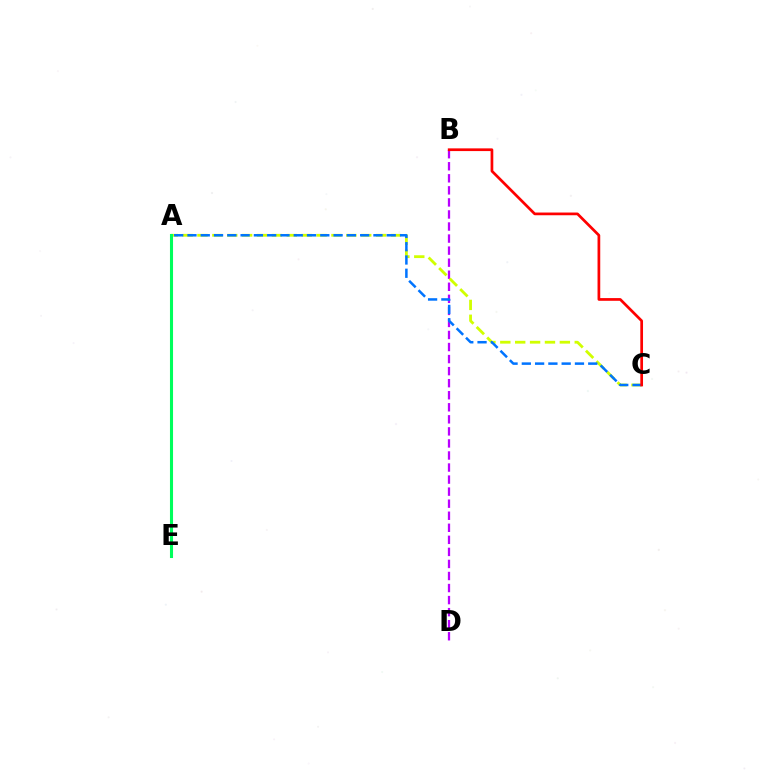{('B', 'D'): [{'color': '#b900ff', 'line_style': 'dashed', 'thickness': 1.64}], ('A', 'C'): [{'color': '#d1ff00', 'line_style': 'dashed', 'thickness': 2.02}, {'color': '#0074ff', 'line_style': 'dashed', 'thickness': 1.8}], ('B', 'C'): [{'color': '#ff0000', 'line_style': 'solid', 'thickness': 1.95}], ('A', 'E'): [{'color': '#00ff5c', 'line_style': 'solid', 'thickness': 2.21}]}